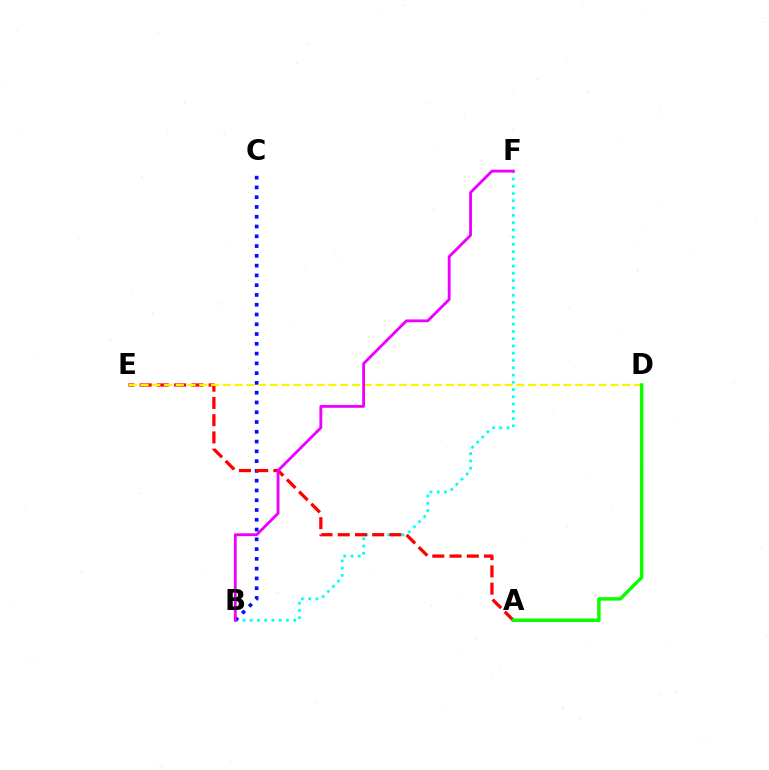{('B', 'F'): [{'color': '#00fff6', 'line_style': 'dotted', 'thickness': 1.97}, {'color': '#ee00ff', 'line_style': 'solid', 'thickness': 2.04}], ('B', 'C'): [{'color': '#0010ff', 'line_style': 'dotted', 'thickness': 2.66}], ('A', 'E'): [{'color': '#ff0000', 'line_style': 'dashed', 'thickness': 2.34}], ('D', 'E'): [{'color': '#fcf500', 'line_style': 'dashed', 'thickness': 1.6}], ('A', 'D'): [{'color': '#08ff00', 'line_style': 'solid', 'thickness': 2.47}]}